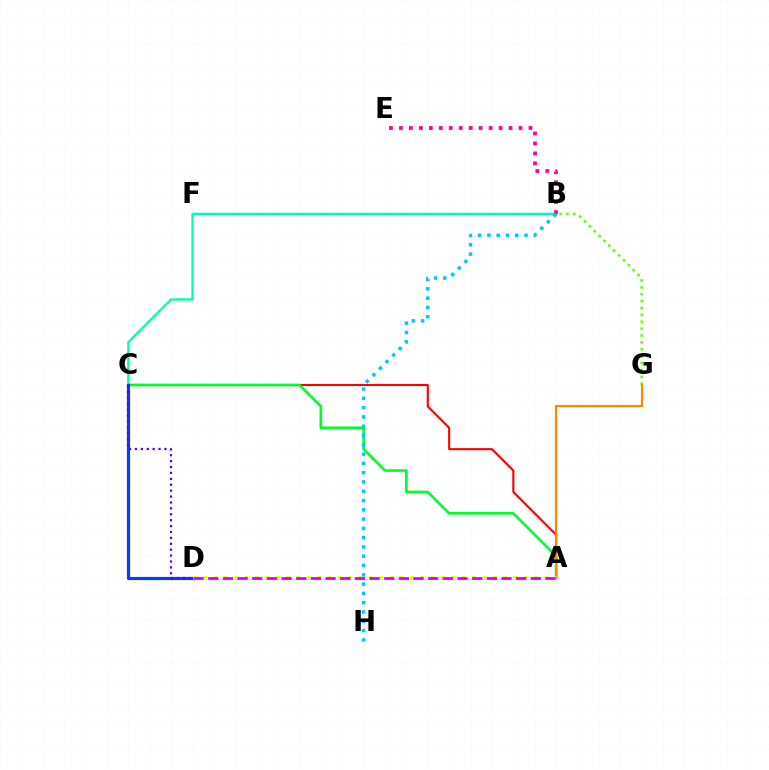{('A', 'C'): [{'color': '#ff0000', 'line_style': 'solid', 'thickness': 1.52}, {'color': '#00ff27', 'line_style': 'solid', 'thickness': 1.9}], ('B', 'G'): [{'color': '#66ff00', 'line_style': 'dotted', 'thickness': 1.87}], ('B', 'C'): [{'color': '#00ffaf', 'line_style': 'solid', 'thickness': 1.7}], ('B', 'E'): [{'color': '#ff00a0', 'line_style': 'dotted', 'thickness': 2.71}], ('C', 'D'): [{'color': '#003fff', 'line_style': 'solid', 'thickness': 2.3}, {'color': '#4f00ff', 'line_style': 'dotted', 'thickness': 1.6}], ('B', 'H'): [{'color': '#00c7ff', 'line_style': 'dotted', 'thickness': 2.52}], ('A', 'G'): [{'color': '#ff8800', 'line_style': 'solid', 'thickness': 1.57}], ('A', 'D'): [{'color': '#eeff00', 'line_style': 'dotted', 'thickness': 2.81}, {'color': '#d600ff', 'line_style': 'dashed', 'thickness': 1.99}]}